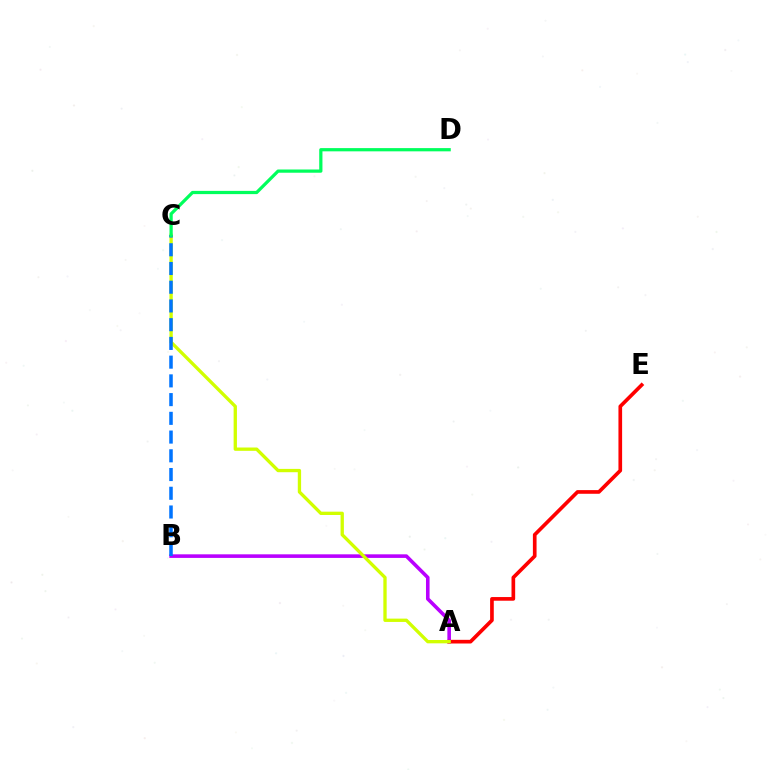{('A', 'B'): [{'color': '#b900ff', 'line_style': 'solid', 'thickness': 2.58}], ('A', 'E'): [{'color': '#ff0000', 'line_style': 'solid', 'thickness': 2.64}], ('A', 'C'): [{'color': '#d1ff00', 'line_style': 'solid', 'thickness': 2.39}], ('B', 'C'): [{'color': '#0074ff', 'line_style': 'dashed', 'thickness': 2.54}], ('C', 'D'): [{'color': '#00ff5c', 'line_style': 'solid', 'thickness': 2.32}]}